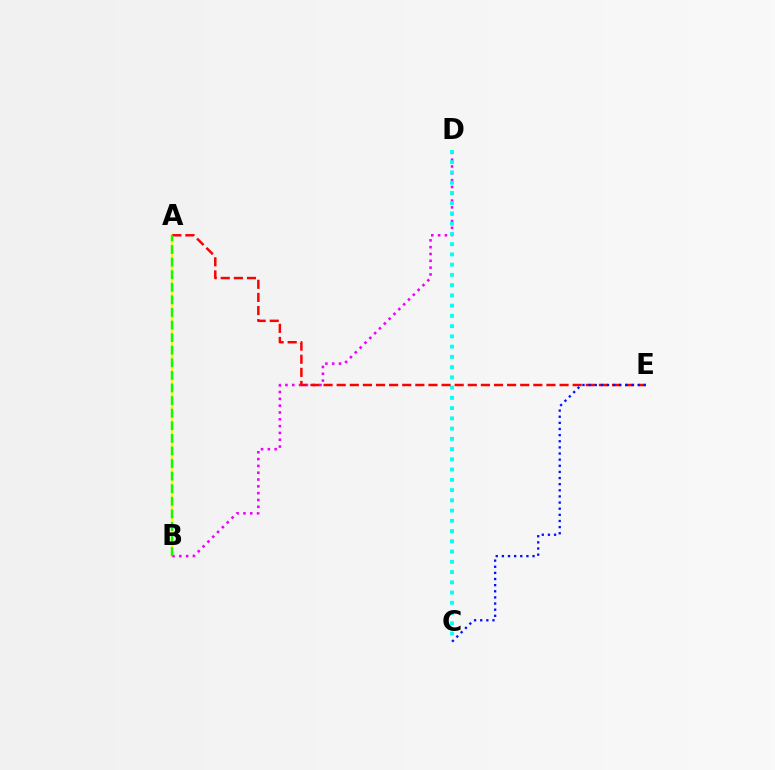{('A', 'B'): [{'color': '#fcf500', 'line_style': 'solid', 'thickness': 1.64}, {'color': '#08ff00', 'line_style': 'dashed', 'thickness': 1.71}], ('B', 'D'): [{'color': '#ee00ff', 'line_style': 'dotted', 'thickness': 1.85}], ('C', 'D'): [{'color': '#00fff6', 'line_style': 'dotted', 'thickness': 2.78}], ('A', 'E'): [{'color': '#ff0000', 'line_style': 'dashed', 'thickness': 1.78}], ('C', 'E'): [{'color': '#0010ff', 'line_style': 'dotted', 'thickness': 1.67}]}